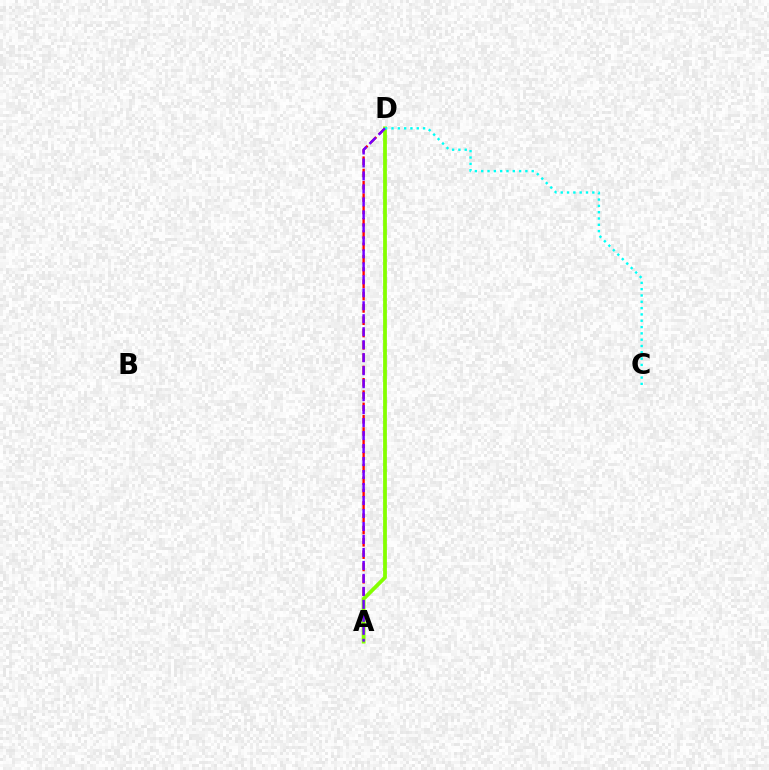{('A', 'D'): [{'color': '#ff0000', 'line_style': 'dashed', 'thickness': 1.67}, {'color': '#84ff00', 'line_style': 'solid', 'thickness': 2.72}, {'color': '#7200ff', 'line_style': 'dashed', 'thickness': 1.76}], ('C', 'D'): [{'color': '#00fff6', 'line_style': 'dotted', 'thickness': 1.72}]}